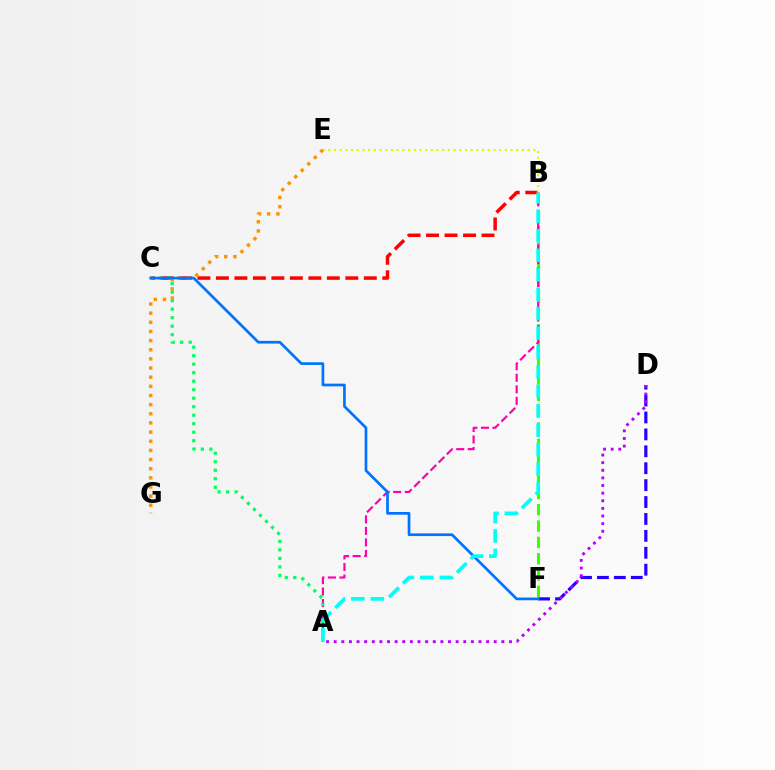{('B', 'C'): [{'color': '#ff0000', 'line_style': 'dashed', 'thickness': 2.51}], ('B', 'E'): [{'color': '#d1ff00', 'line_style': 'dotted', 'thickness': 1.55}], ('D', 'F'): [{'color': '#2500ff', 'line_style': 'dashed', 'thickness': 2.3}], ('A', 'D'): [{'color': '#b900ff', 'line_style': 'dotted', 'thickness': 2.07}], ('B', 'F'): [{'color': '#3dff00', 'line_style': 'dashed', 'thickness': 2.22}], ('E', 'G'): [{'color': '#ff9400', 'line_style': 'dotted', 'thickness': 2.49}], ('A', 'B'): [{'color': '#ff00ac', 'line_style': 'dashed', 'thickness': 1.57}, {'color': '#00fff6', 'line_style': 'dashed', 'thickness': 2.64}], ('A', 'C'): [{'color': '#00ff5c', 'line_style': 'dotted', 'thickness': 2.31}], ('C', 'F'): [{'color': '#0074ff', 'line_style': 'solid', 'thickness': 1.95}]}